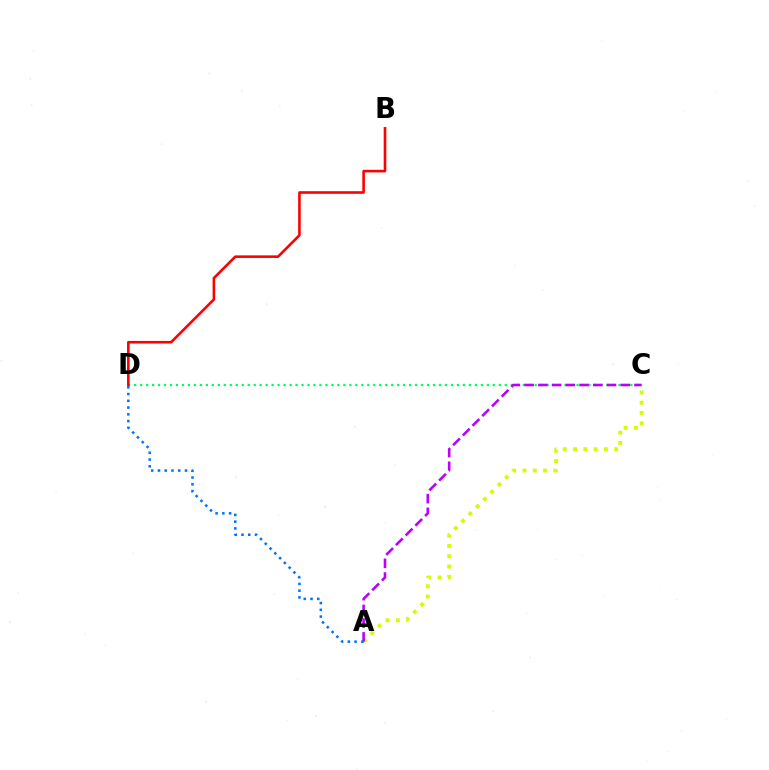{('A', 'C'): [{'color': '#d1ff00', 'line_style': 'dotted', 'thickness': 2.79}, {'color': '#b900ff', 'line_style': 'dashed', 'thickness': 1.87}], ('C', 'D'): [{'color': '#00ff5c', 'line_style': 'dotted', 'thickness': 1.62}], ('B', 'D'): [{'color': '#ff0000', 'line_style': 'solid', 'thickness': 1.87}], ('A', 'D'): [{'color': '#0074ff', 'line_style': 'dotted', 'thickness': 1.84}]}